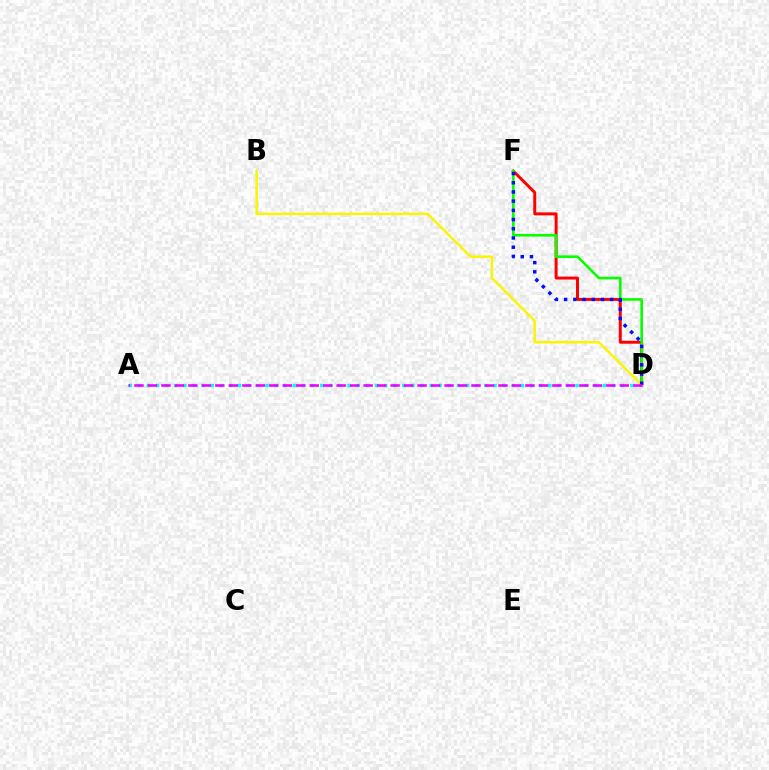{('D', 'F'): [{'color': '#ff0000', 'line_style': 'solid', 'thickness': 2.14}, {'color': '#08ff00', 'line_style': 'solid', 'thickness': 1.88}, {'color': '#0010ff', 'line_style': 'dotted', 'thickness': 2.5}], ('A', 'D'): [{'color': '#00fff6', 'line_style': 'dotted', 'thickness': 2.48}, {'color': '#ee00ff', 'line_style': 'dashed', 'thickness': 1.83}], ('B', 'D'): [{'color': '#fcf500', 'line_style': 'solid', 'thickness': 1.79}]}